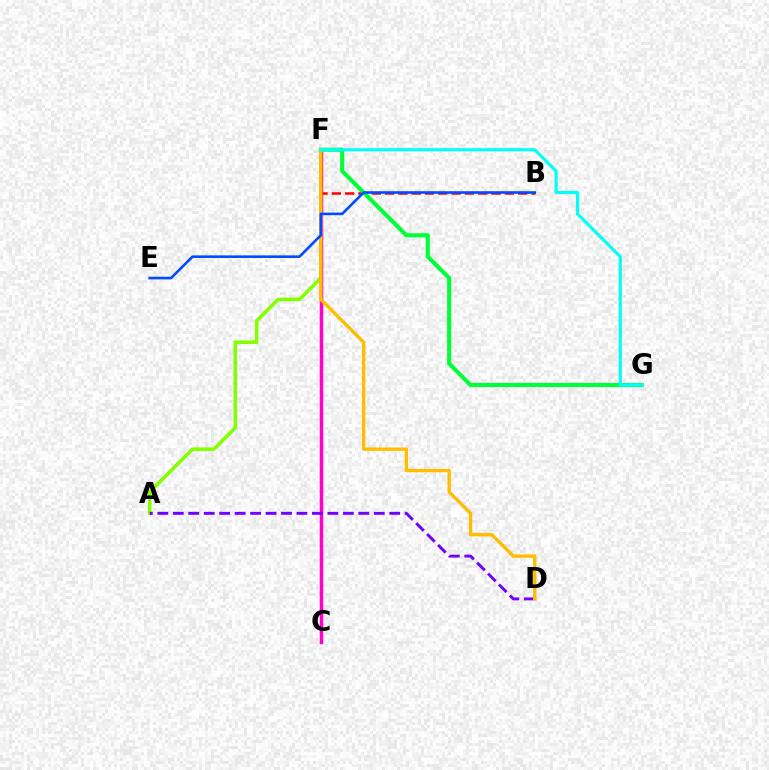{('A', 'F'): [{'color': '#84ff00', 'line_style': 'solid', 'thickness': 2.55}], ('C', 'F'): [{'color': '#ff00cf', 'line_style': 'solid', 'thickness': 2.52}], ('A', 'D'): [{'color': '#7200ff', 'line_style': 'dashed', 'thickness': 2.1}], ('B', 'F'): [{'color': '#ff0000', 'line_style': 'dashed', 'thickness': 1.81}], ('F', 'G'): [{'color': '#00ff39', 'line_style': 'solid', 'thickness': 2.96}, {'color': '#00fff6', 'line_style': 'solid', 'thickness': 2.25}], ('D', 'F'): [{'color': '#ffbd00', 'line_style': 'solid', 'thickness': 2.41}], ('B', 'E'): [{'color': '#004bff', 'line_style': 'solid', 'thickness': 1.88}]}